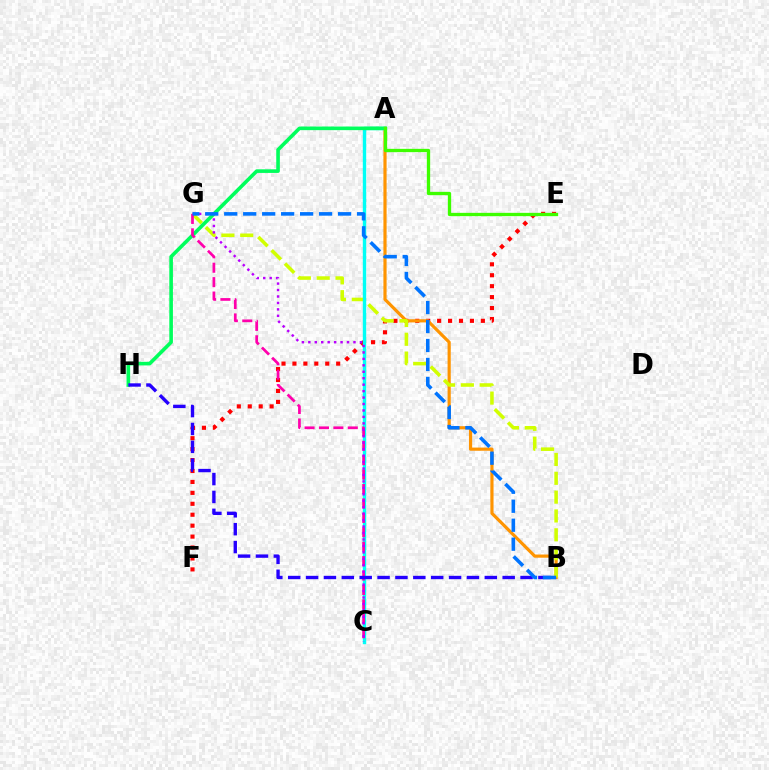{('E', 'F'): [{'color': '#ff0000', 'line_style': 'dotted', 'thickness': 2.97}], ('A', 'B'): [{'color': '#ff9400', 'line_style': 'solid', 'thickness': 2.29}], ('B', 'G'): [{'color': '#d1ff00', 'line_style': 'dashed', 'thickness': 2.56}, {'color': '#0074ff', 'line_style': 'dashed', 'thickness': 2.58}], ('A', 'C'): [{'color': '#00fff6', 'line_style': 'solid', 'thickness': 2.44}], ('A', 'H'): [{'color': '#00ff5c', 'line_style': 'solid', 'thickness': 2.61}], ('C', 'G'): [{'color': '#ff00ac', 'line_style': 'dashed', 'thickness': 1.96}, {'color': '#b900ff', 'line_style': 'dotted', 'thickness': 1.75}], ('A', 'E'): [{'color': '#3dff00', 'line_style': 'solid', 'thickness': 2.39}], ('B', 'H'): [{'color': '#2500ff', 'line_style': 'dashed', 'thickness': 2.43}]}